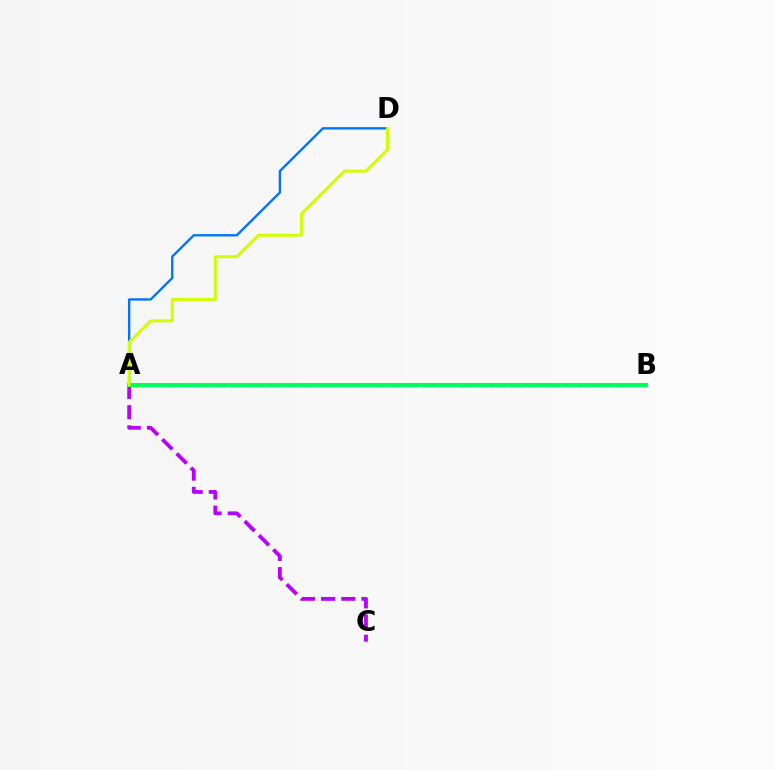{('A', 'D'): [{'color': '#0074ff', 'line_style': 'solid', 'thickness': 1.71}, {'color': '#d1ff00', 'line_style': 'solid', 'thickness': 2.15}], ('A', 'C'): [{'color': '#b900ff', 'line_style': 'dashed', 'thickness': 2.74}], ('A', 'B'): [{'color': '#ff0000', 'line_style': 'dashed', 'thickness': 2.37}, {'color': '#00ff5c', 'line_style': 'solid', 'thickness': 2.94}]}